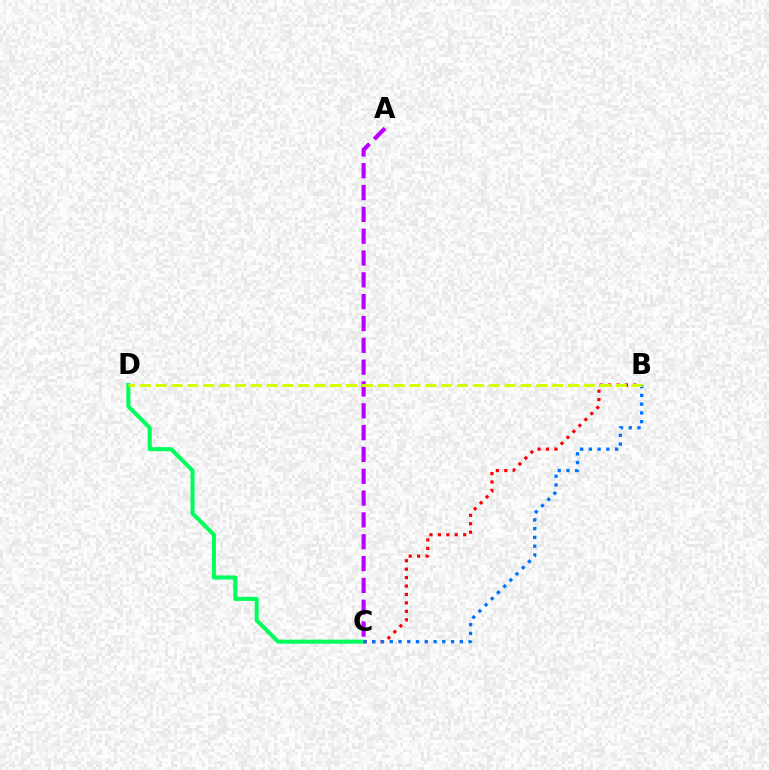{('C', 'D'): [{'color': '#00ff5c', 'line_style': 'solid', 'thickness': 2.92}], ('B', 'C'): [{'color': '#ff0000', 'line_style': 'dotted', 'thickness': 2.29}, {'color': '#0074ff', 'line_style': 'dotted', 'thickness': 2.38}], ('A', 'C'): [{'color': '#b900ff', 'line_style': 'dashed', 'thickness': 2.96}], ('B', 'D'): [{'color': '#d1ff00', 'line_style': 'dashed', 'thickness': 2.15}]}